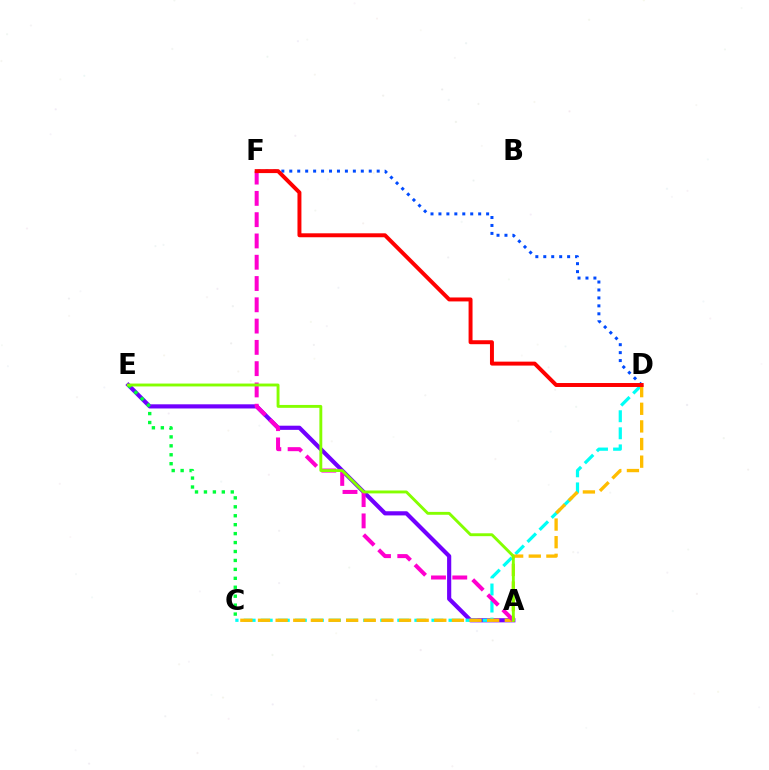{('A', 'E'): [{'color': '#7200ff', 'line_style': 'solid', 'thickness': 3.0}, {'color': '#84ff00', 'line_style': 'solid', 'thickness': 2.08}], ('C', 'D'): [{'color': '#00fff6', 'line_style': 'dashed', 'thickness': 2.32}, {'color': '#ffbd00', 'line_style': 'dashed', 'thickness': 2.39}], ('D', 'F'): [{'color': '#004bff', 'line_style': 'dotted', 'thickness': 2.16}, {'color': '#ff0000', 'line_style': 'solid', 'thickness': 2.85}], ('A', 'F'): [{'color': '#ff00cf', 'line_style': 'dashed', 'thickness': 2.89}], ('C', 'E'): [{'color': '#00ff39', 'line_style': 'dotted', 'thickness': 2.43}]}